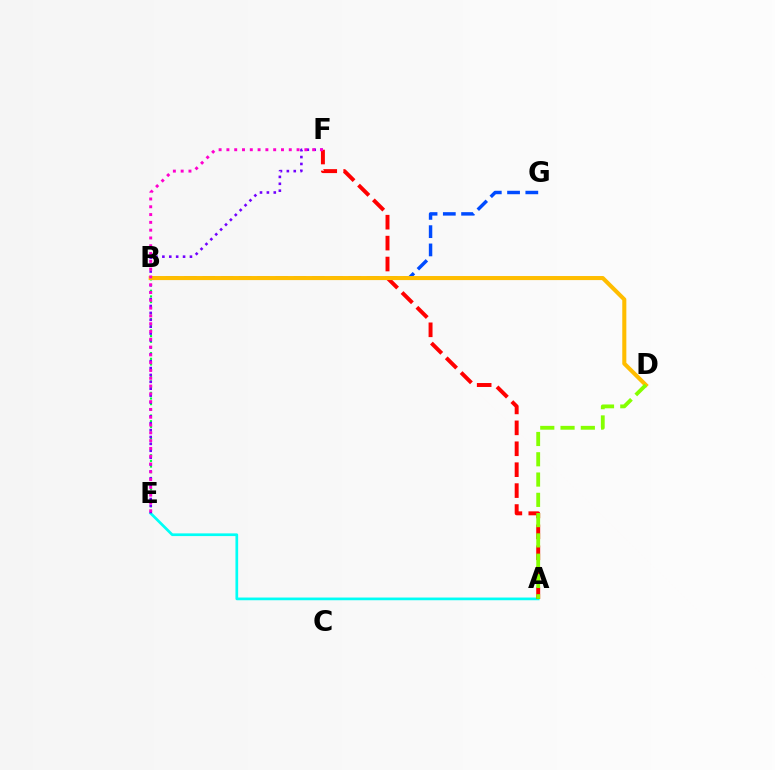{('A', 'E'): [{'color': '#00fff6', 'line_style': 'solid', 'thickness': 1.95}], ('B', 'E'): [{'color': '#00ff39', 'line_style': 'dotted', 'thickness': 1.54}], ('E', 'F'): [{'color': '#7200ff', 'line_style': 'dotted', 'thickness': 1.87}, {'color': '#ff00cf', 'line_style': 'dotted', 'thickness': 2.12}], ('B', 'G'): [{'color': '#004bff', 'line_style': 'dashed', 'thickness': 2.48}], ('A', 'F'): [{'color': '#ff0000', 'line_style': 'dashed', 'thickness': 2.84}], ('B', 'D'): [{'color': '#ffbd00', 'line_style': 'solid', 'thickness': 2.93}], ('A', 'D'): [{'color': '#84ff00', 'line_style': 'dashed', 'thickness': 2.76}]}